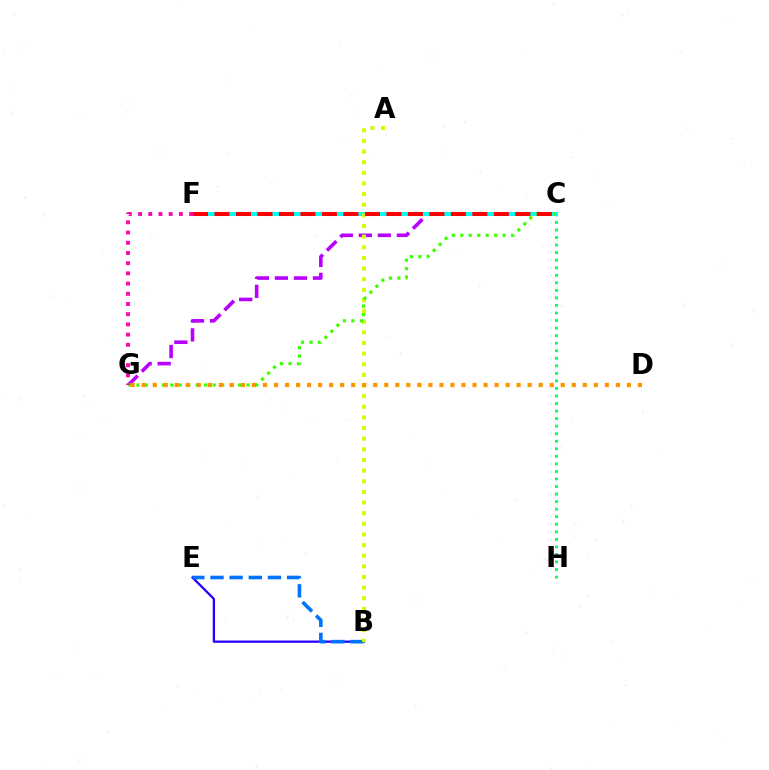{('B', 'E'): [{'color': '#2500ff', 'line_style': 'solid', 'thickness': 1.65}, {'color': '#0074ff', 'line_style': 'dashed', 'thickness': 2.6}], ('C', 'H'): [{'color': '#00ff5c', 'line_style': 'dotted', 'thickness': 2.05}], ('C', 'G'): [{'color': '#b900ff', 'line_style': 'dashed', 'thickness': 2.58}, {'color': '#3dff00', 'line_style': 'dotted', 'thickness': 2.3}], ('C', 'F'): [{'color': '#00fff6', 'line_style': 'solid', 'thickness': 2.85}, {'color': '#ff0000', 'line_style': 'dashed', 'thickness': 2.92}], ('A', 'B'): [{'color': '#d1ff00', 'line_style': 'dotted', 'thickness': 2.89}], ('F', 'G'): [{'color': '#ff00ac', 'line_style': 'dotted', 'thickness': 2.77}], ('D', 'G'): [{'color': '#ff9400', 'line_style': 'dotted', 'thickness': 3.0}]}